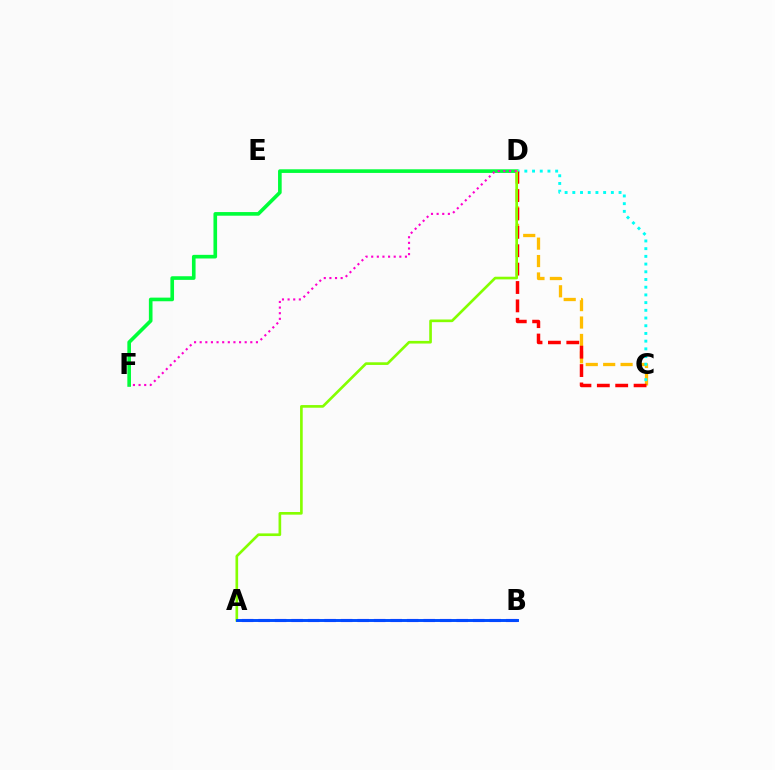{('C', 'D'): [{'color': '#ffbd00', 'line_style': 'dashed', 'thickness': 2.37}, {'color': '#00fff6', 'line_style': 'dotted', 'thickness': 2.09}, {'color': '#ff0000', 'line_style': 'dashed', 'thickness': 2.5}], ('D', 'F'): [{'color': '#00ff39', 'line_style': 'solid', 'thickness': 2.62}, {'color': '#ff00cf', 'line_style': 'dotted', 'thickness': 1.53}], ('A', 'B'): [{'color': '#7200ff', 'line_style': 'dashed', 'thickness': 2.24}, {'color': '#004bff', 'line_style': 'solid', 'thickness': 2.11}], ('A', 'D'): [{'color': '#84ff00', 'line_style': 'solid', 'thickness': 1.91}]}